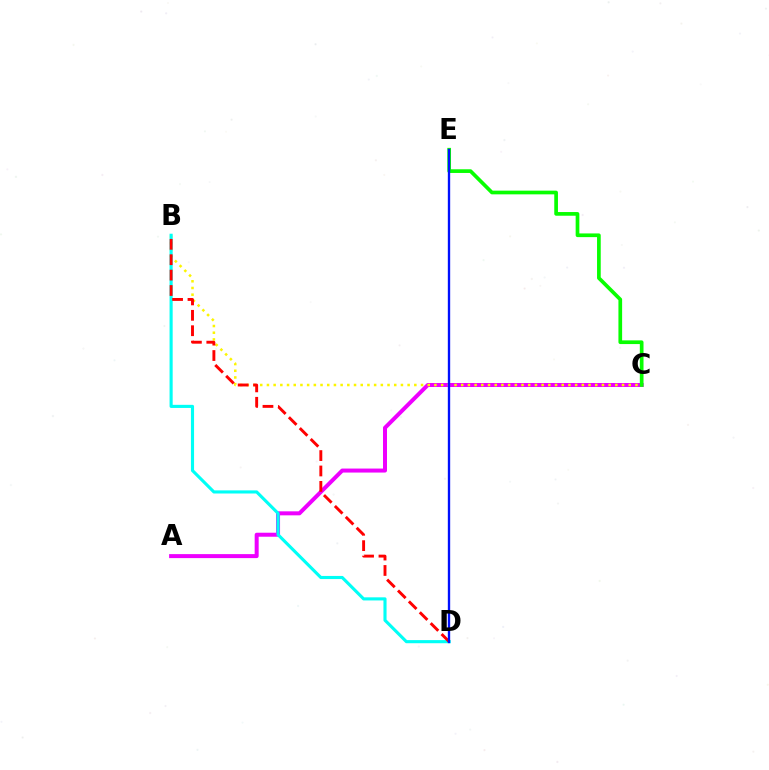{('A', 'C'): [{'color': '#ee00ff', 'line_style': 'solid', 'thickness': 2.88}], ('B', 'C'): [{'color': '#fcf500', 'line_style': 'dotted', 'thickness': 1.82}], ('C', 'E'): [{'color': '#08ff00', 'line_style': 'solid', 'thickness': 2.66}], ('B', 'D'): [{'color': '#00fff6', 'line_style': 'solid', 'thickness': 2.24}, {'color': '#ff0000', 'line_style': 'dashed', 'thickness': 2.09}], ('D', 'E'): [{'color': '#0010ff', 'line_style': 'solid', 'thickness': 1.7}]}